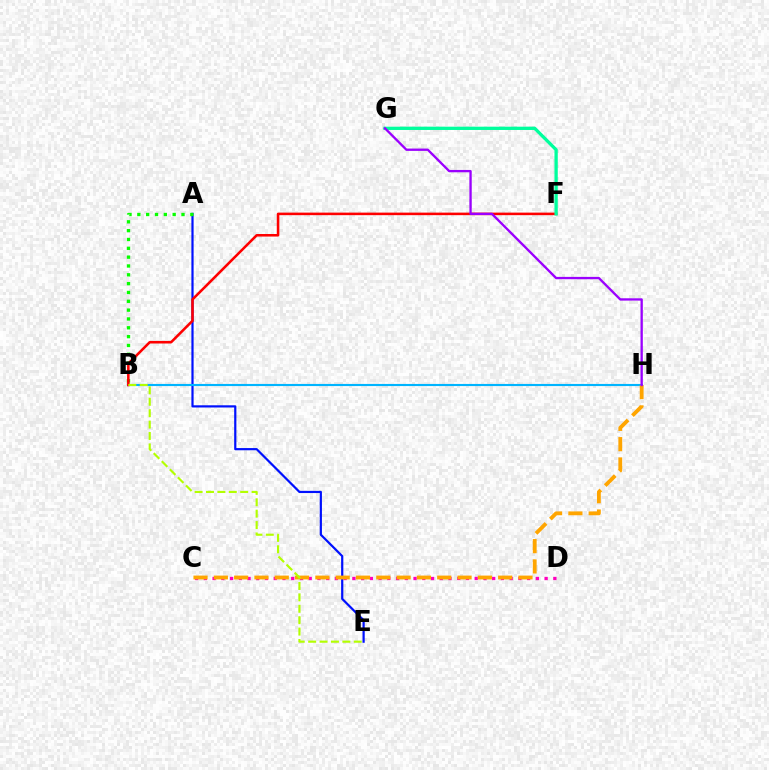{('A', 'E'): [{'color': '#0010ff', 'line_style': 'solid', 'thickness': 1.59}], ('A', 'B'): [{'color': '#08ff00', 'line_style': 'dotted', 'thickness': 2.4}], ('B', 'H'): [{'color': '#00b5ff', 'line_style': 'solid', 'thickness': 1.53}], ('C', 'D'): [{'color': '#ff00bd', 'line_style': 'dotted', 'thickness': 2.37}], ('C', 'H'): [{'color': '#ffa500', 'line_style': 'dashed', 'thickness': 2.76}], ('B', 'F'): [{'color': '#ff0000', 'line_style': 'solid', 'thickness': 1.84}], ('F', 'G'): [{'color': '#00ff9d', 'line_style': 'solid', 'thickness': 2.37}], ('B', 'E'): [{'color': '#b3ff00', 'line_style': 'dashed', 'thickness': 1.55}], ('G', 'H'): [{'color': '#9b00ff', 'line_style': 'solid', 'thickness': 1.68}]}